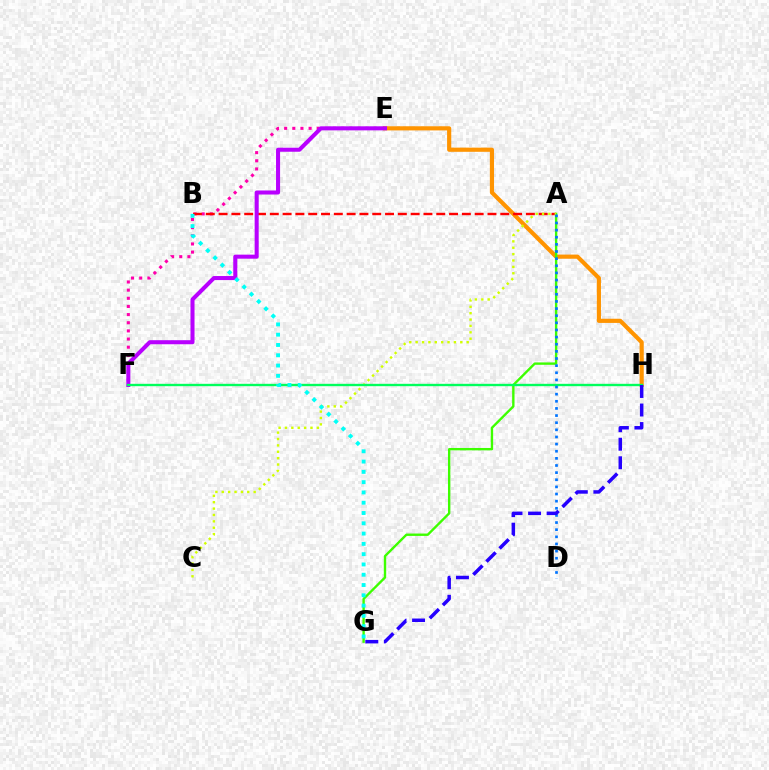{('E', 'H'): [{'color': '#ff9400', 'line_style': 'solid', 'thickness': 3.0}], ('E', 'F'): [{'color': '#ff00ac', 'line_style': 'dotted', 'thickness': 2.21}, {'color': '#b900ff', 'line_style': 'solid', 'thickness': 2.91}], ('A', 'B'): [{'color': '#ff0000', 'line_style': 'dashed', 'thickness': 1.74}], ('A', 'G'): [{'color': '#3dff00', 'line_style': 'solid', 'thickness': 1.71}], ('A', 'C'): [{'color': '#d1ff00', 'line_style': 'dotted', 'thickness': 1.73}], ('F', 'H'): [{'color': '#00ff5c', 'line_style': 'solid', 'thickness': 1.71}], ('B', 'G'): [{'color': '#00fff6', 'line_style': 'dotted', 'thickness': 2.79}], ('A', 'D'): [{'color': '#0074ff', 'line_style': 'dotted', 'thickness': 1.94}], ('G', 'H'): [{'color': '#2500ff', 'line_style': 'dashed', 'thickness': 2.52}]}